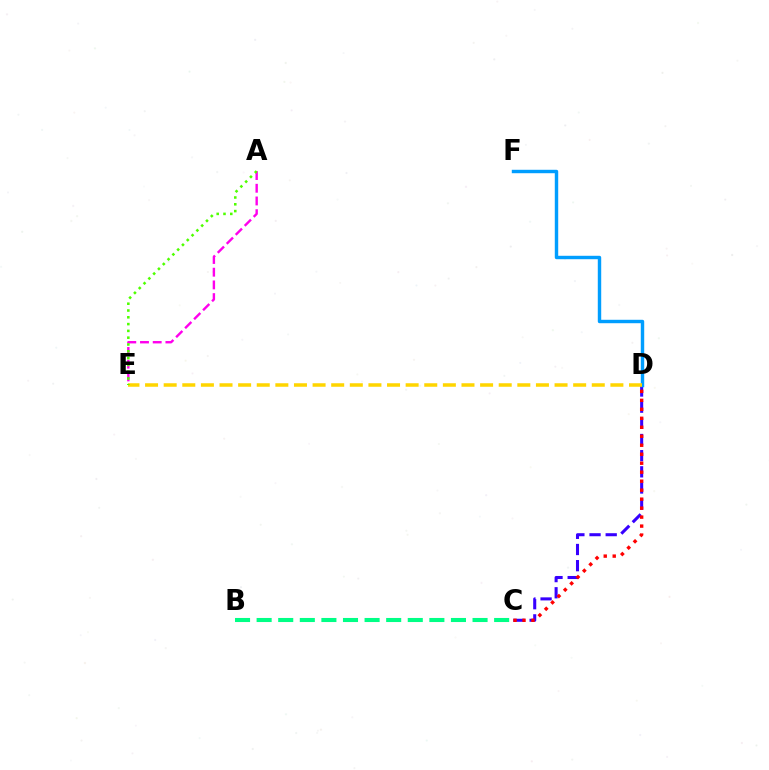{('A', 'E'): [{'color': '#ff00ed', 'line_style': 'dashed', 'thickness': 1.73}, {'color': '#4fff00', 'line_style': 'dotted', 'thickness': 1.85}], ('C', 'D'): [{'color': '#3700ff', 'line_style': 'dashed', 'thickness': 2.2}, {'color': '#ff0000', 'line_style': 'dotted', 'thickness': 2.44}], ('D', 'F'): [{'color': '#009eff', 'line_style': 'solid', 'thickness': 2.46}], ('D', 'E'): [{'color': '#ffd500', 'line_style': 'dashed', 'thickness': 2.53}], ('B', 'C'): [{'color': '#00ff86', 'line_style': 'dashed', 'thickness': 2.93}]}